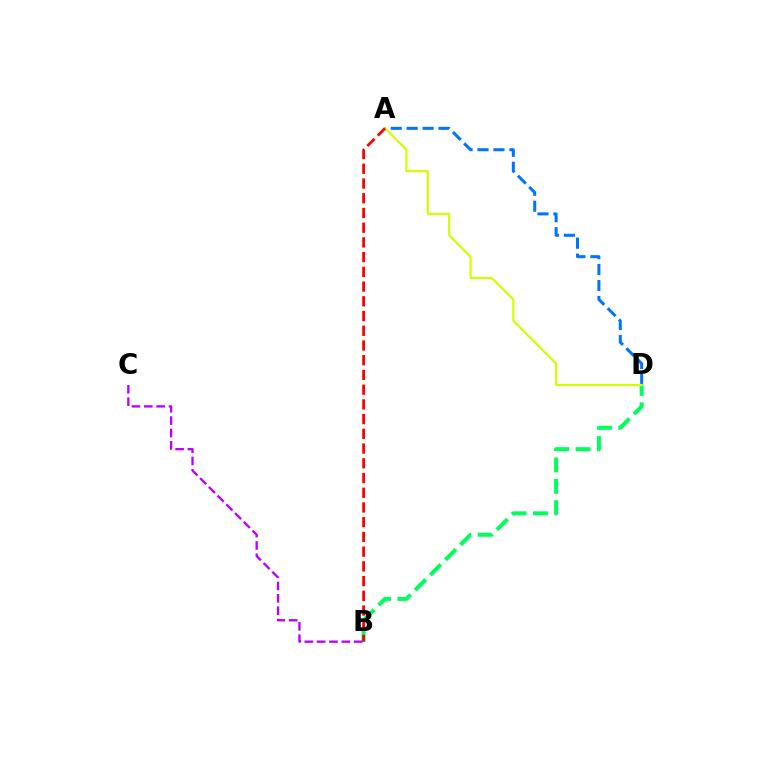{('A', 'D'): [{'color': '#0074ff', 'line_style': 'dashed', 'thickness': 2.17}, {'color': '#d1ff00', 'line_style': 'solid', 'thickness': 1.57}], ('B', 'D'): [{'color': '#00ff5c', 'line_style': 'dashed', 'thickness': 2.9}], ('A', 'B'): [{'color': '#ff0000', 'line_style': 'dashed', 'thickness': 2.0}], ('B', 'C'): [{'color': '#b900ff', 'line_style': 'dashed', 'thickness': 1.68}]}